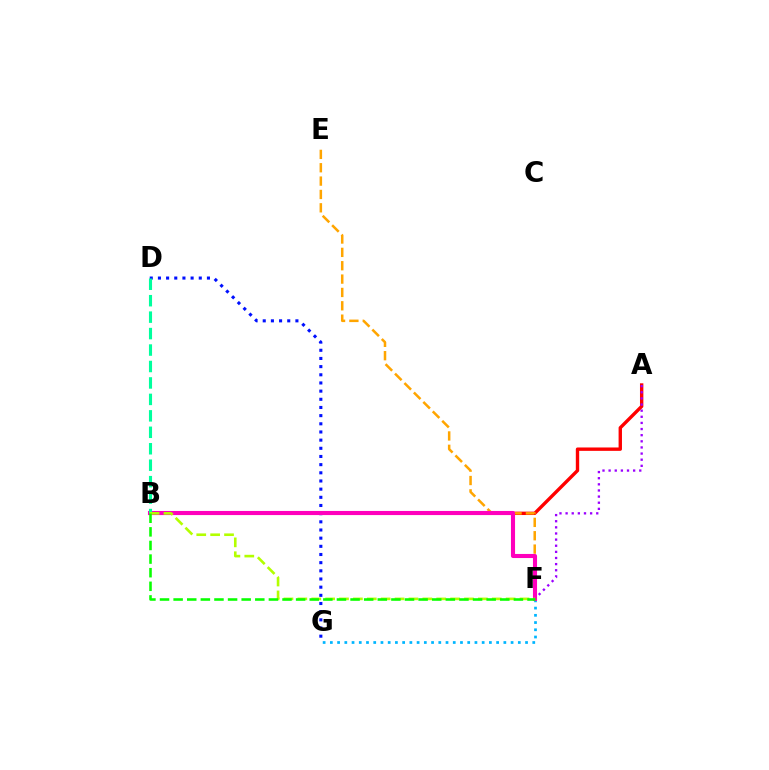{('A', 'B'): [{'color': '#ff0000', 'line_style': 'solid', 'thickness': 2.43}], ('D', 'G'): [{'color': '#0010ff', 'line_style': 'dotted', 'thickness': 2.22}], ('A', 'F'): [{'color': '#9b00ff', 'line_style': 'dotted', 'thickness': 1.67}], ('E', 'F'): [{'color': '#ffa500', 'line_style': 'dashed', 'thickness': 1.81}], ('F', 'G'): [{'color': '#00b5ff', 'line_style': 'dotted', 'thickness': 1.96}], ('B', 'F'): [{'color': '#ff00bd', 'line_style': 'solid', 'thickness': 2.94}, {'color': '#b3ff00', 'line_style': 'dashed', 'thickness': 1.89}, {'color': '#08ff00', 'line_style': 'dashed', 'thickness': 1.85}], ('B', 'D'): [{'color': '#00ff9d', 'line_style': 'dashed', 'thickness': 2.23}]}